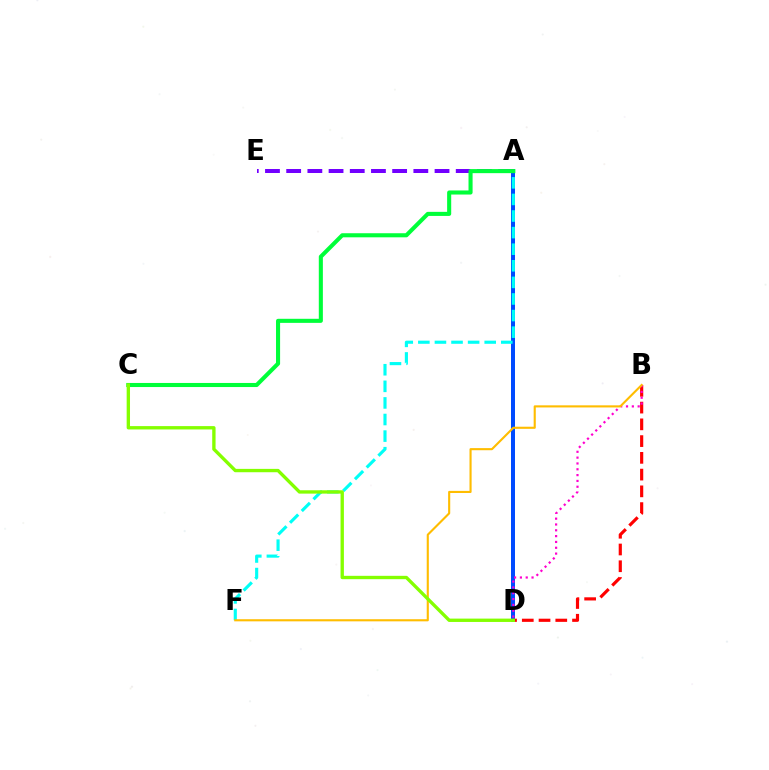{('A', 'D'): [{'color': '#004bff', 'line_style': 'solid', 'thickness': 2.87}], ('B', 'D'): [{'color': '#ff0000', 'line_style': 'dashed', 'thickness': 2.28}, {'color': '#ff00cf', 'line_style': 'dotted', 'thickness': 1.58}], ('A', 'E'): [{'color': '#7200ff', 'line_style': 'dashed', 'thickness': 2.88}], ('A', 'F'): [{'color': '#00fff6', 'line_style': 'dashed', 'thickness': 2.25}], ('A', 'C'): [{'color': '#00ff39', 'line_style': 'solid', 'thickness': 2.94}], ('B', 'F'): [{'color': '#ffbd00', 'line_style': 'solid', 'thickness': 1.52}], ('C', 'D'): [{'color': '#84ff00', 'line_style': 'solid', 'thickness': 2.41}]}